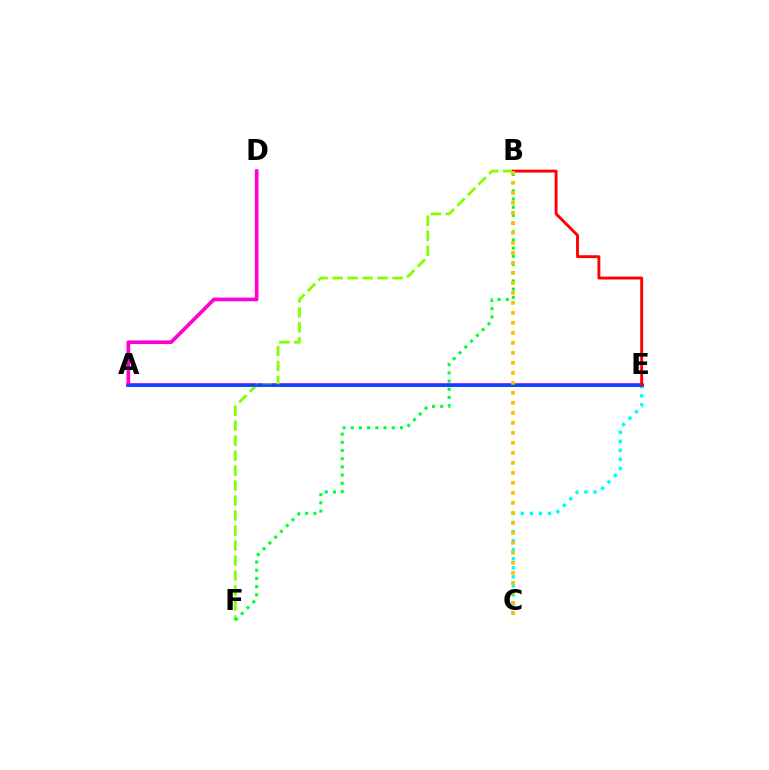{('C', 'E'): [{'color': '#00fff6', 'line_style': 'dotted', 'thickness': 2.46}], ('A', 'E'): [{'color': '#7200ff', 'line_style': 'solid', 'thickness': 2.56}, {'color': '#004bff', 'line_style': 'solid', 'thickness': 1.85}], ('B', 'F'): [{'color': '#84ff00', 'line_style': 'dashed', 'thickness': 2.04}, {'color': '#00ff39', 'line_style': 'dotted', 'thickness': 2.23}], ('A', 'D'): [{'color': '#ff00cf', 'line_style': 'solid', 'thickness': 2.64}], ('B', 'E'): [{'color': '#ff0000', 'line_style': 'solid', 'thickness': 2.07}], ('B', 'C'): [{'color': '#ffbd00', 'line_style': 'dotted', 'thickness': 2.72}]}